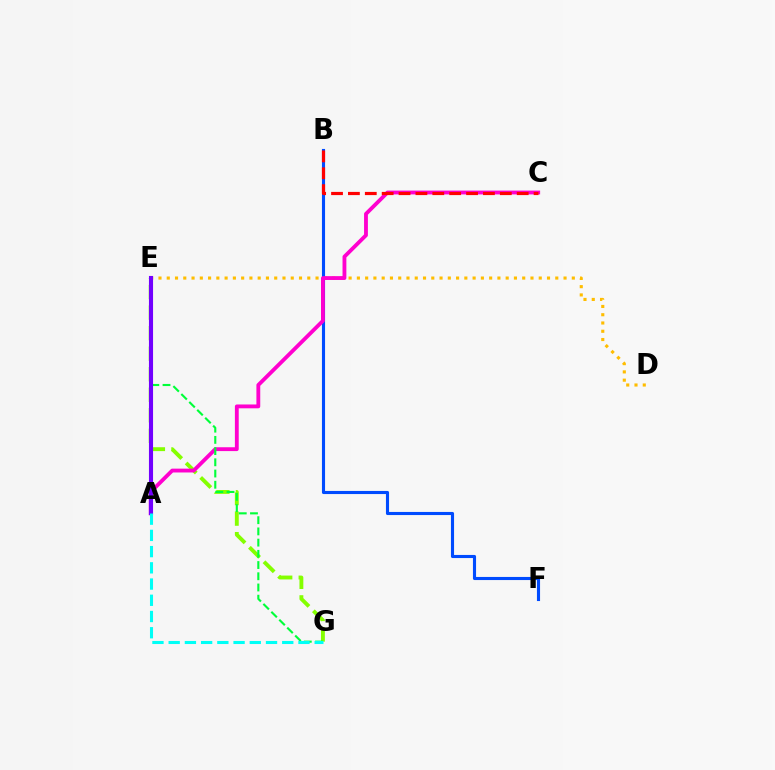{('D', 'E'): [{'color': '#ffbd00', 'line_style': 'dotted', 'thickness': 2.25}], ('B', 'F'): [{'color': '#004bff', 'line_style': 'solid', 'thickness': 2.24}], ('E', 'G'): [{'color': '#84ff00', 'line_style': 'dashed', 'thickness': 2.79}, {'color': '#00ff39', 'line_style': 'dashed', 'thickness': 1.52}], ('A', 'C'): [{'color': '#ff00cf', 'line_style': 'solid', 'thickness': 2.76}], ('B', 'C'): [{'color': '#ff0000', 'line_style': 'dashed', 'thickness': 2.29}], ('A', 'E'): [{'color': '#7200ff', 'line_style': 'solid', 'thickness': 2.95}], ('A', 'G'): [{'color': '#00fff6', 'line_style': 'dashed', 'thickness': 2.2}]}